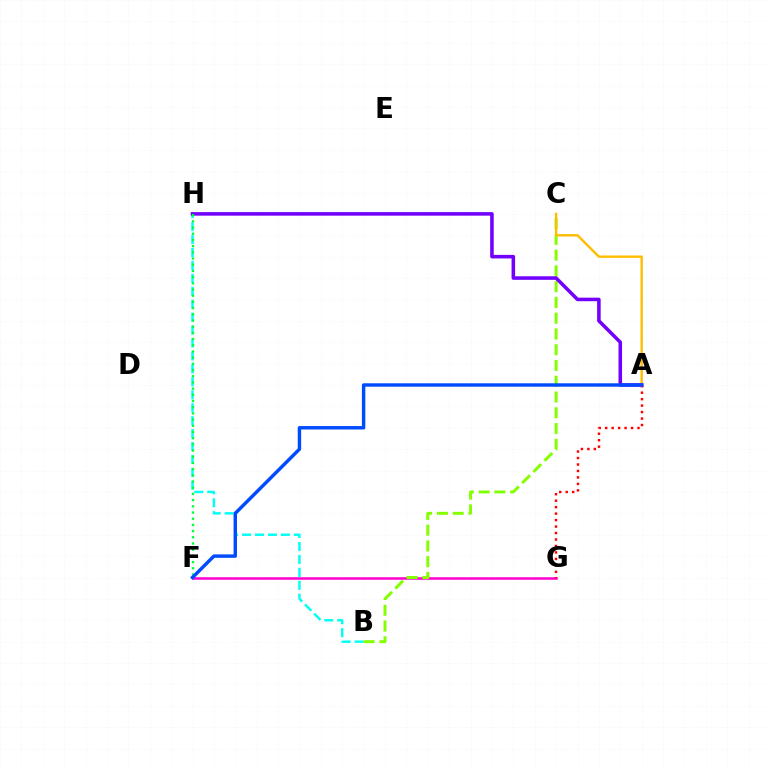{('B', 'H'): [{'color': '#00fff6', 'line_style': 'dashed', 'thickness': 1.76}], ('F', 'G'): [{'color': '#ff00cf', 'line_style': 'solid', 'thickness': 1.81}], ('B', 'C'): [{'color': '#84ff00', 'line_style': 'dashed', 'thickness': 2.14}], ('A', 'C'): [{'color': '#ffbd00', 'line_style': 'solid', 'thickness': 1.72}], ('A', 'H'): [{'color': '#7200ff', 'line_style': 'solid', 'thickness': 2.56}], ('F', 'H'): [{'color': '#00ff39', 'line_style': 'dotted', 'thickness': 1.68}], ('A', 'G'): [{'color': '#ff0000', 'line_style': 'dotted', 'thickness': 1.76}], ('A', 'F'): [{'color': '#004bff', 'line_style': 'solid', 'thickness': 2.47}]}